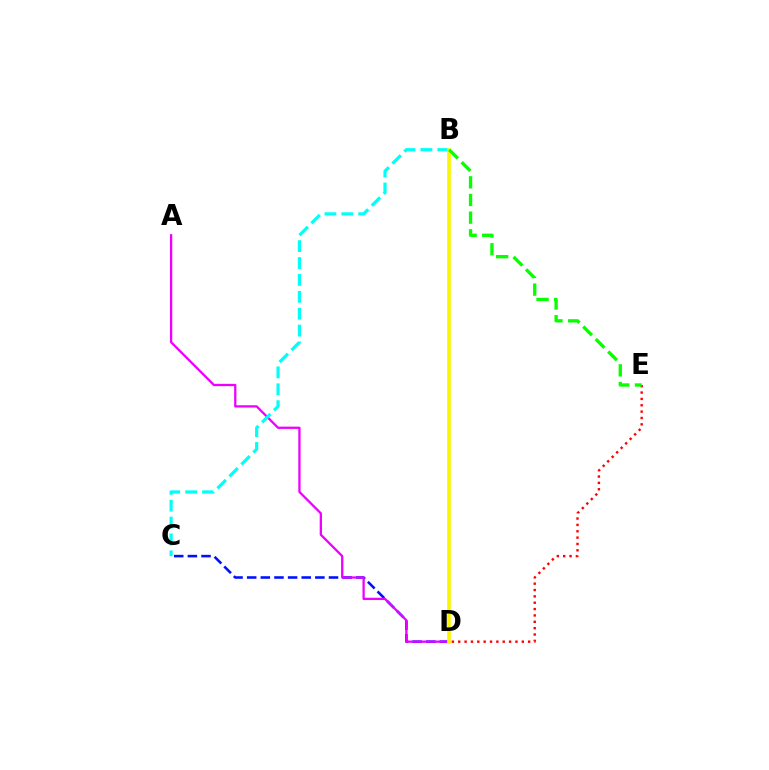{('D', 'E'): [{'color': '#ff0000', 'line_style': 'dotted', 'thickness': 1.73}], ('C', 'D'): [{'color': '#0010ff', 'line_style': 'dashed', 'thickness': 1.85}], ('A', 'D'): [{'color': '#ee00ff', 'line_style': 'solid', 'thickness': 1.64}], ('B', 'C'): [{'color': '#00fff6', 'line_style': 'dashed', 'thickness': 2.29}], ('B', 'D'): [{'color': '#fcf500', 'line_style': 'solid', 'thickness': 2.6}], ('B', 'E'): [{'color': '#08ff00', 'line_style': 'dashed', 'thickness': 2.4}]}